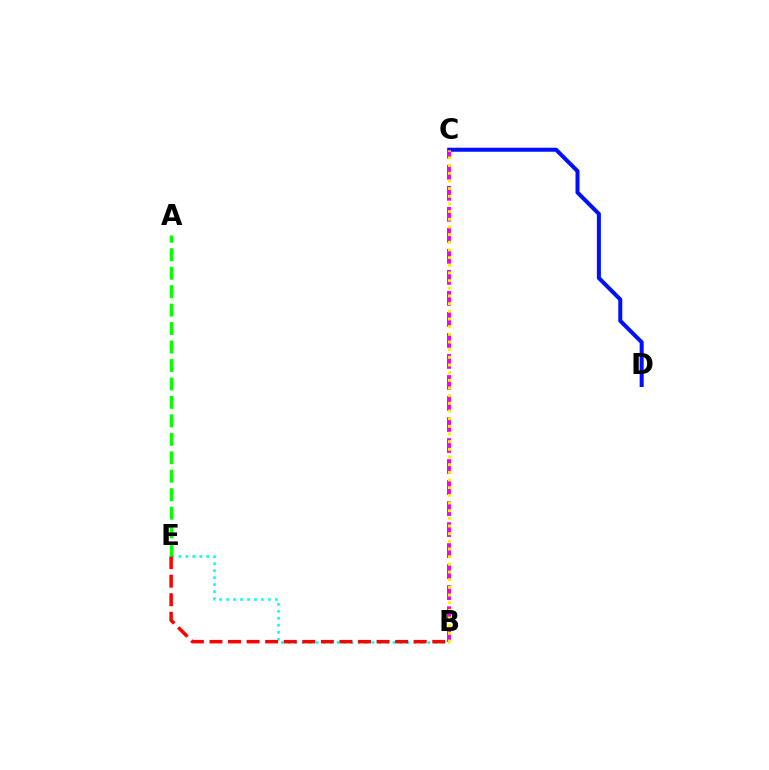{('B', 'E'): [{'color': '#00fff6', 'line_style': 'dotted', 'thickness': 1.9}, {'color': '#ff0000', 'line_style': 'dashed', 'thickness': 2.52}], ('C', 'D'): [{'color': '#0010ff', 'line_style': 'solid', 'thickness': 2.89}], ('A', 'E'): [{'color': '#08ff00', 'line_style': 'dashed', 'thickness': 2.51}], ('B', 'C'): [{'color': '#ee00ff', 'line_style': 'dashed', 'thickness': 2.86}, {'color': '#fcf500', 'line_style': 'dotted', 'thickness': 2.08}]}